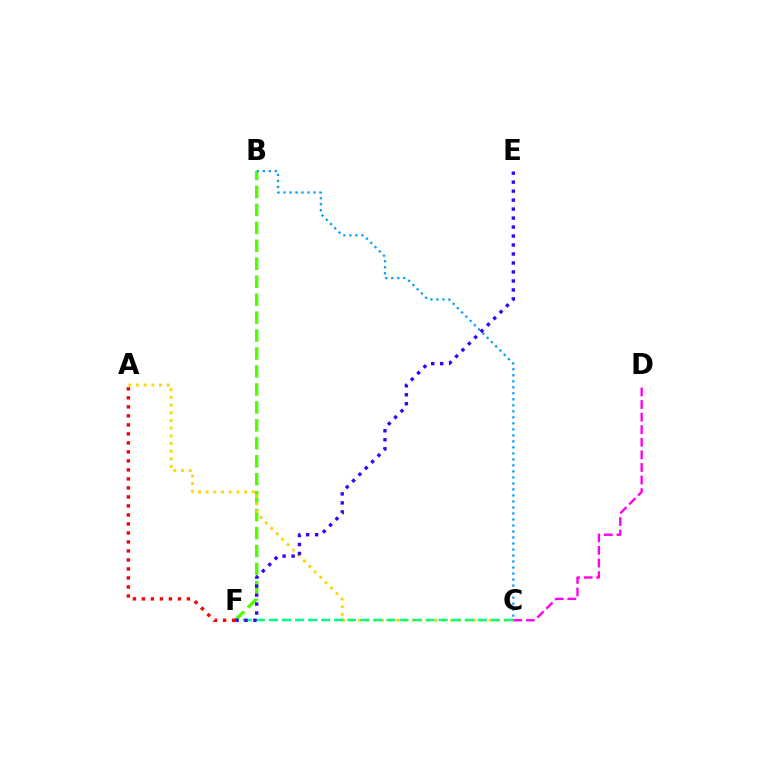{('B', 'F'): [{'color': '#4fff00', 'line_style': 'dashed', 'thickness': 2.44}], ('A', 'F'): [{'color': '#ff0000', 'line_style': 'dotted', 'thickness': 2.45}], ('A', 'C'): [{'color': '#ffd500', 'line_style': 'dotted', 'thickness': 2.09}], ('C', 'F'): [{'color': '#00ff86', 'line_style': 'dashed', 'thickness': 1.77}], ('B', 'C'): [{'color': '#009eff', 'line_style': 'dotted', 'thickness': 1.63}], ('C', 'D'): [{'color': '#ff00ed', 'line_style': 'dashed', 'thickness': 1.71}], ('E', 'F'): [{'color': '#3700ff', 'line_style': 'dotted', 'thickness': 2.44}]}